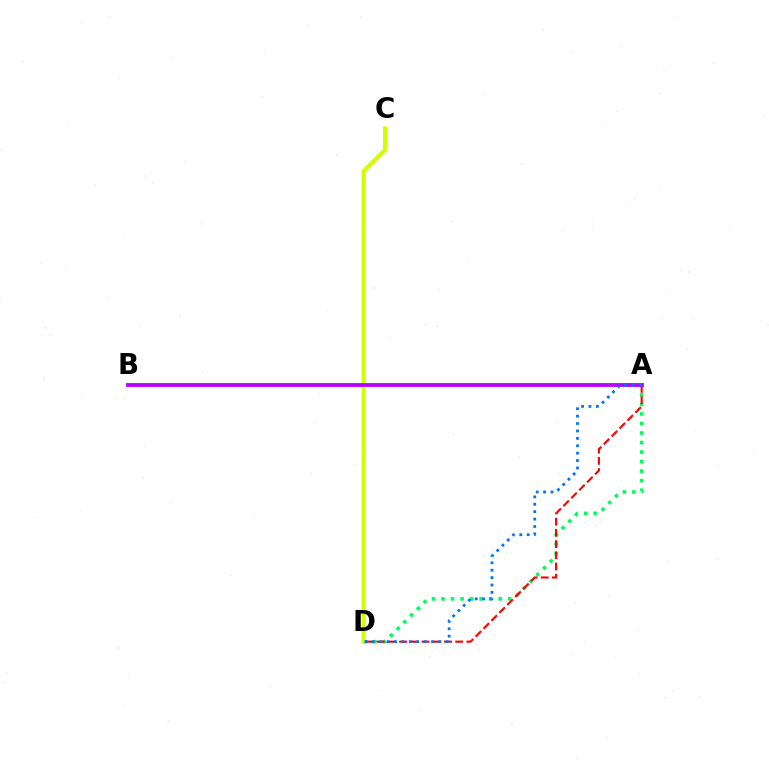{('A', 'D'): [{'color': '#00ff5c', 'line_style': 'dotted', 'thickness': 2.59}, {'color': '#ff0000', 'line_style': 'dashed', 'thickness': 1.52}, {'color': '#0074ff', 'line_style': 'dotted', 'thickness': 2.01}], ('C', 'D'): [{'color': '#d1ff00', 'line_style': 'solid', 'thickness': 2.87}], ('A', 'B'): [{'color': '#b900ff', 'line_style': 'solid', 'thickness': 2.75}]}